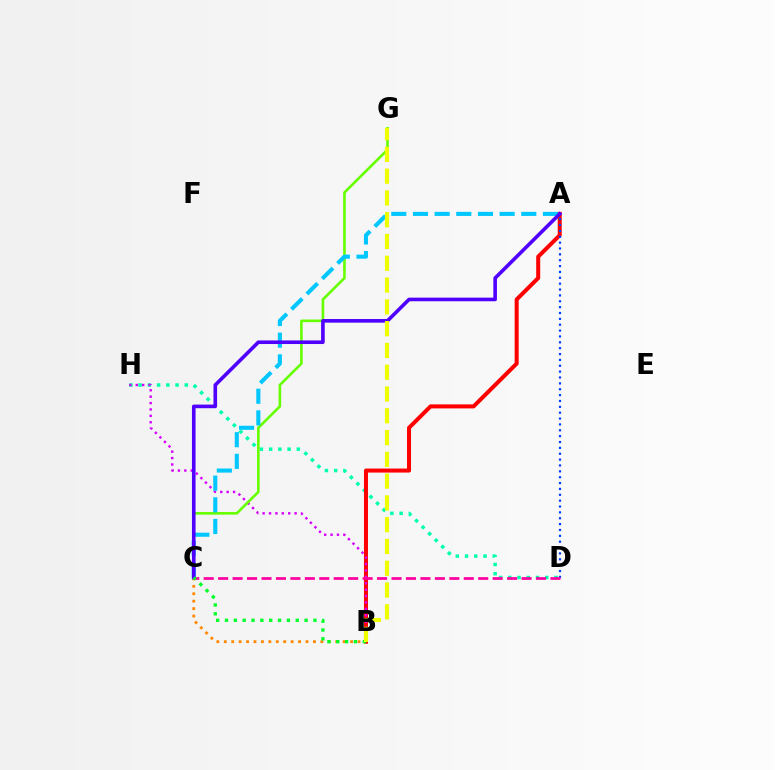{('D', 'H'): [{'color': '#00ffaf', 'line_style': 'dotted', 'thickness': 2.51}], ('A', 'B'): [{'color': '#ff0000', 'line_style': 'solid', 'thickness': 2.89}], ('A', 'D'): [{'color': '#003fff', 'line_style': 'dotted', 'thickness': 1.59}], ('B', 'H'): [{'color': '#d600ff', 'line_style': 'dotted', 'thickness': 1.74}], ('C', 'G'): [{'color': '#66ff00', 'line_style': 'solid', 'thickness': 1.88}], ('B', 'C'): [{'color': '#ff8800', 'line_style': 'dotted', 'thickness': 2.02}, {'color': '#00ff27', 'line_style': 'dotted', 'thickness': 2.4}], ('A', 'C'): [{'color': '#00c7ff', 'line_style': 'dashed', 'thickness': 2.94}, {'color': '#4f00ff', 'line_style': 'solid', 'thickness': 2.6}], ('C', 'D'): [{'color': '#ff00a0', 'line_style': 'dashed', 'thickness': 1.96}], ('B', 'G'): [{'color': '#eeff00', 'line_style': 'dashed', 'thickness': 2.96}]}